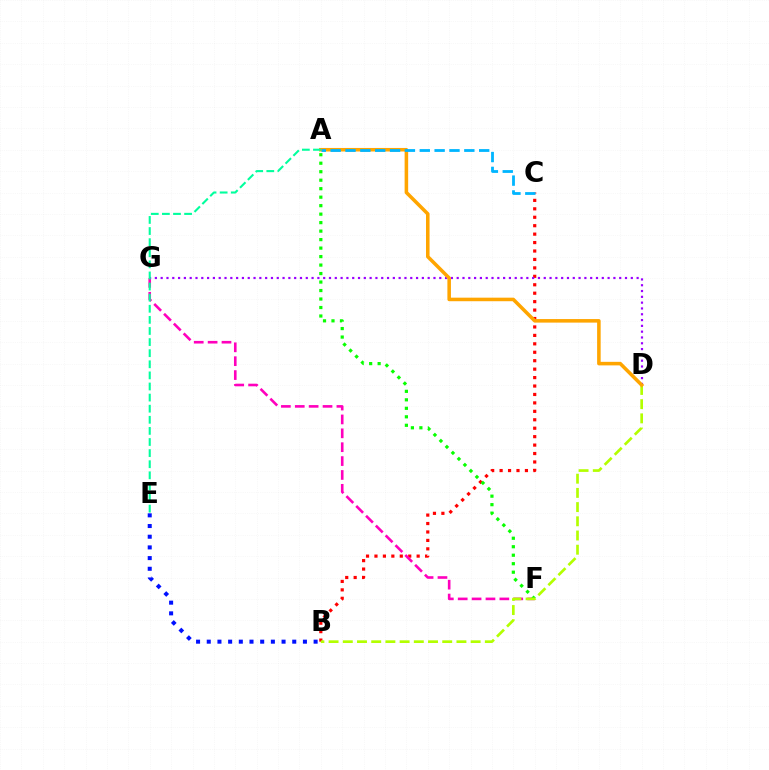{('B', 'C'): [{'color': '#ff0000', 'line_style': 'dotted', 'thickness': 2.29}], ('B', 'E'): [{'color': '#0010ff', 'line_style': 'dotted', 'thickness': 2.9}], ('F', 'G'): [{'color': '#ff00bd', 'line_style': 'dashed', 'thickness': 1.89}], ('D', 'G'): [{'color': '#9b00ff', 'line_style': 'dotted', 'thickness': 1.58}], ('A', 'F'): [{'color': '#08ff00', 'line_style': 'dotted', 'thickness': 2.31}], ('B', 'D'): [{'color': '#b3ff00', 'line_style': 'dashed', 'thickness': 1.93}], ('A', 'D'): [{'color': '#ffa500', 'line_style': 'solid', 'thickness': 2.56}], ('A', 'E'): [{'color': '#00ff9d', 'line_style': 'dashed', 'thickness': 1.51}], ('A', 'C'): [{'color': '#00b5ff', 'line_style': 'dashed', 'thickness': 2.02}]}